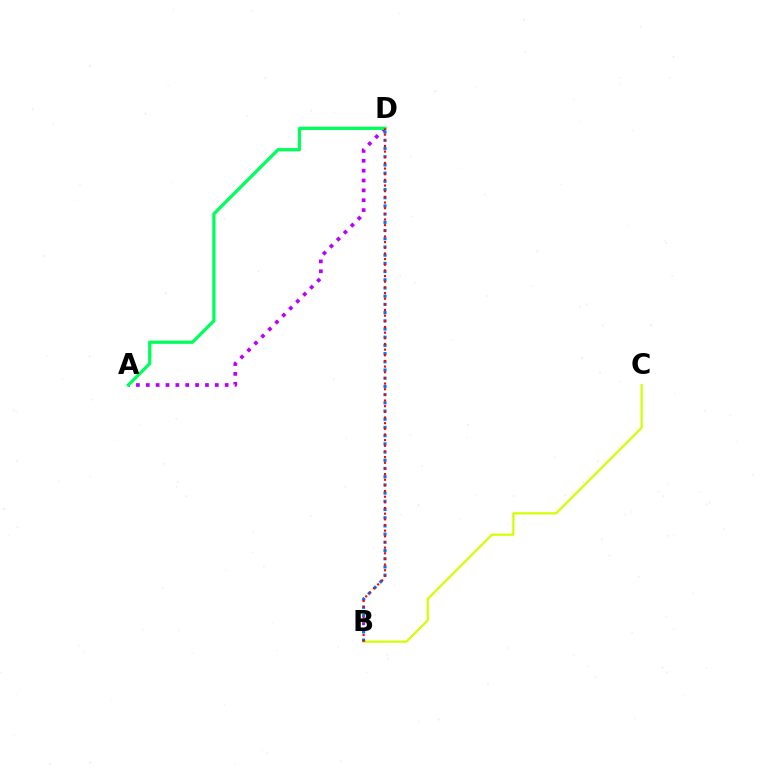{('A', 'D'): [{'color': '#b900ff', 'line_style': 'dotted', 'thickness': 2.68}, {'color': '#00ff5c', 'line_style': 'solid', 'thickness': 2.35}], ('B', 'C'): [{'color': '#d1ff00', 'line_style': 'solid', 'thickness': 1.58}], ('B', 'D'): [{'color': '#0074ff', 'line_style': 'dotted', 'thickness': 2.23}, {'color': '#ff0000', 'line_style': 'dotted', 'thickness': 1.54}]}